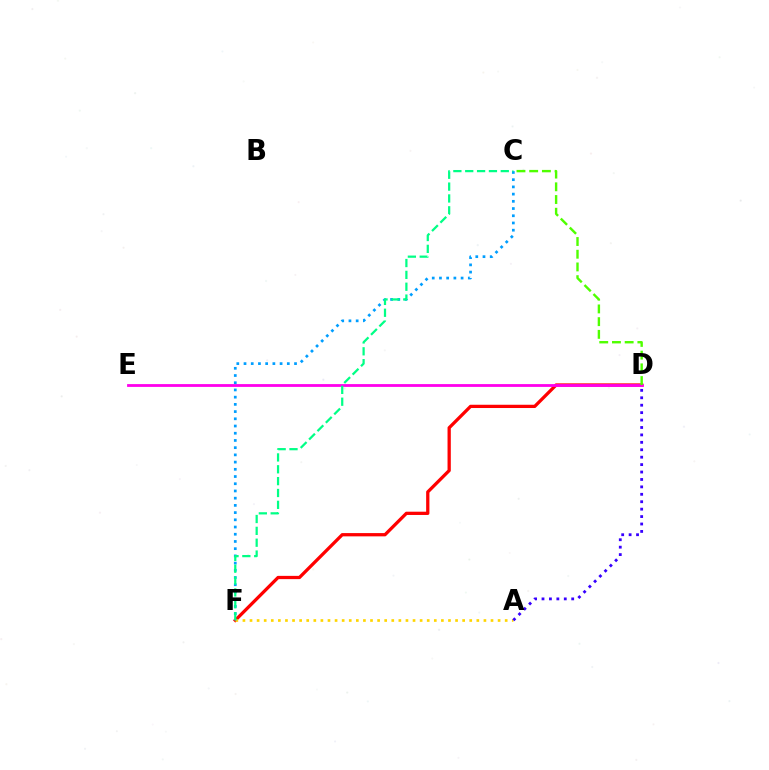{('D', 'F'): [{'color': '#ff0000', 'line_style': 'solid', 'thickness': 2.35}], ('D', 'E'): [{'color': '#ff00ed', 'line_style': 'solid', 'thickness': 2.02}], ('A', 'F'): [{'color': '#ffd500', 'line_style': 'dotted', 'thickness': 1.93}], ('A', 'D'): [{'color': '#3700ff', 'line_style': 'dotted', 'thickness': 2.02}], ('C', 'F'): [{'color': '#009eff', 'line_style': 'dotted', 'thickness': 1.96}, {'color': '#00ff86', 'line_style': 'dashed', 'thickness': 1.61}], ('C', 'D'): [{'color': '#4fff00', 'line_style': 'dashed', 'thickness': 1.73}]}